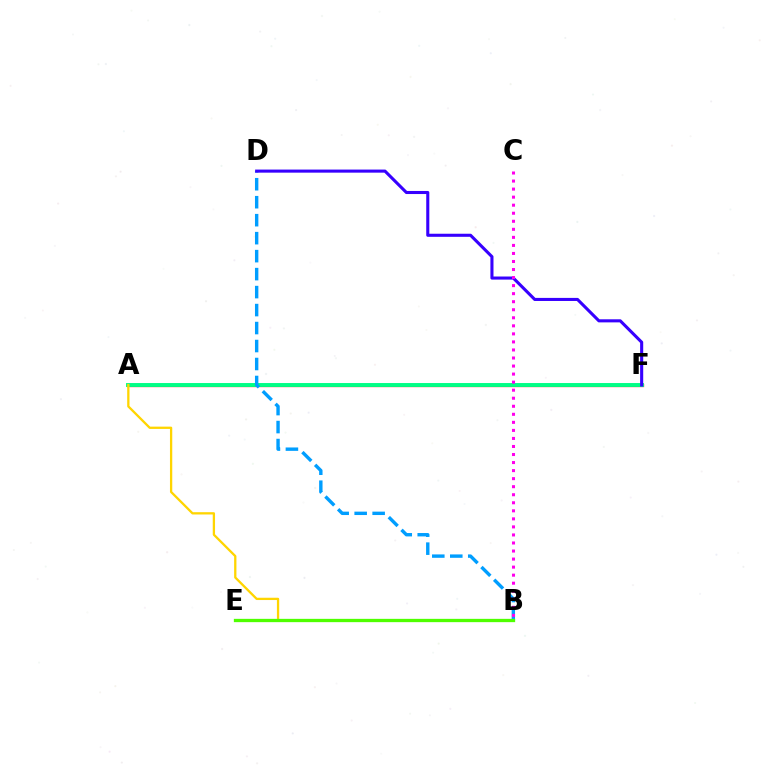{('A', 'F'): [{'color': '#ff0000', 'line_style': 'solid', 'thickness': 2.35}, {'color': '#00ff86', 'line_style': 'solid', 'thickness': 2.81}], ('B', 'D'): [{'color': '#009eff', 'line_style': 'dashed', 'thickness': 2.44}], ('D', 'F'): [{'color': '#3700ff', 'line_style': 'solid', 'thickness': 2.22}], ('A', 'B'): [{'color': '#ffd500', 'line_style': 'solid', 'thickness': 1.65}], ('B', 'E'): [{'color': '#4fff00', 'line_style': 'solid', 'thickness': 2.37}], ('B', 'C'): [{'color': '#ff00ed', 'line_style': 'dotted', 'thickness': 2.19}]}